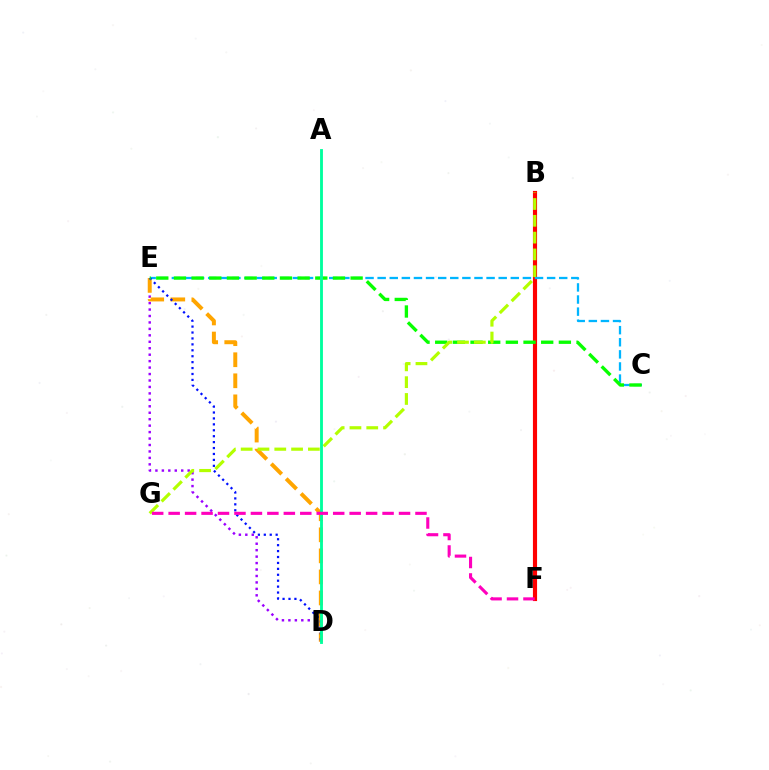{('D', 'E'): [{'color': '#9b00ff', 'line_style': 'dotted', 'thickness': 1.75}, {'color': '#ffa500', 'line_style': 'dashed', 'thickness': 2.86}, {'color': '#0010ff', 'line_style': 'dotted', 'thickness': 1.61}], ('B', 'F'): [{'color': '#ff0000', 'line_style': 'solid', 'thickness': 2.98}], ('C', 'E'): [{'color': '#00b5ff', 'line_style': 'dashed', 'thickness': 1.64}, {'color': '#08ff00', 'line_style': 'dashed', 'thickness': 2.4}], ('B', 'G'): [{'color': '#b3ff00', 'line_style': 'dashed', 'thickness': 2.28}], ('A', 'D'): [{'color': '#00ff9d', 'line_style': 'solid', 'thickness': 2.05}], ('F', 'G'): [{'color': '#ff00bd', 'line_style': 'dashed', 'thickness': 2.24}]}